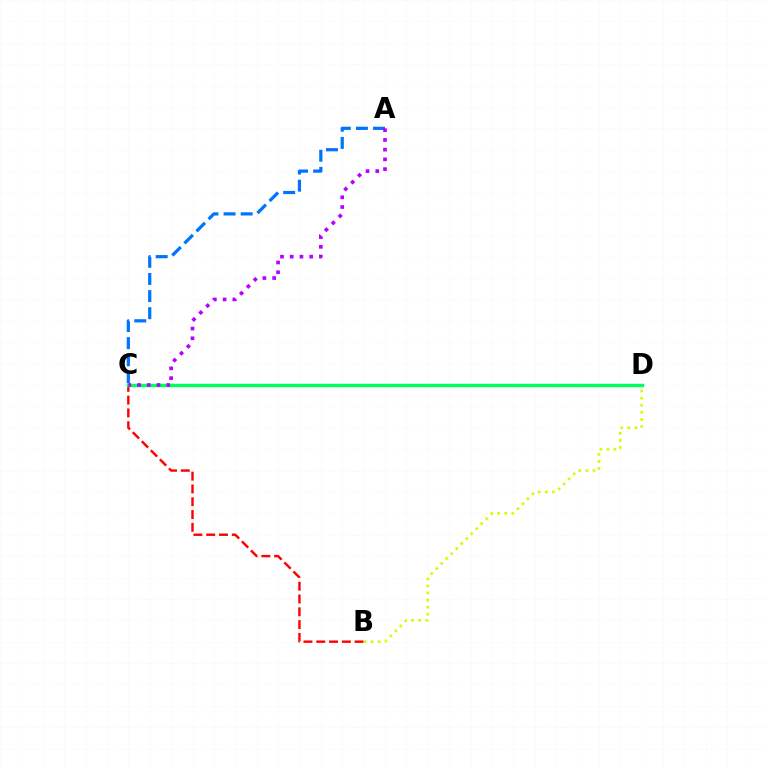{('B', 'C'): [{'color': '#ff0000', 'line_style': 'dashed', 'thickness': 1.74}], ('B', 'D'): [{'color': '#d1ff00', 'line_style': 'dotted', 'thickness': 1.92}], ('C', 'D'): [{'color': '#00ff5c', 'line_style': 'solid', 'thickness': 2.5}], ('A', 'C'): [{'color': '#0074ff', 'line_style': 'dashed', 'thickness': 2.33}, {'color': '#b900ff', 'line_style': 'dotted', 'thickness': 2.65}]}